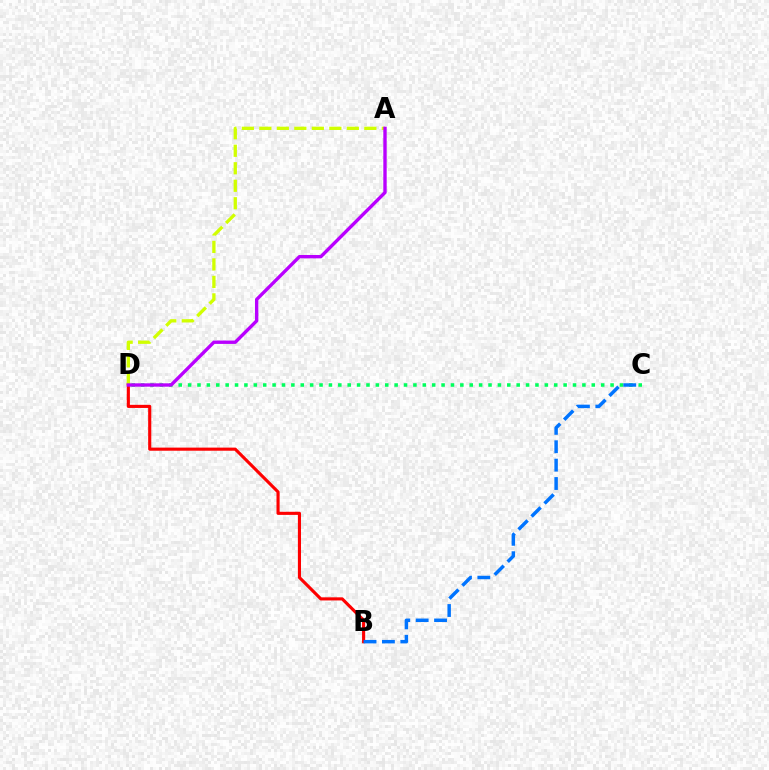{('B', 'D'): [{'color': '#ff0000', 'line_style': 'solid', 'thickness': 2.24}], ('C', 'D'): [{'color': '#00ff5c', 'line_style': 'dotted', 'thickness': 2.55}], ('A', 'D'): [{'color': '#d1ff00', 'line_style': 'dashed', 'thickness': 2.38}, {'color': '#b900ff', 'line_style': 'solid', 'thickness': 2.43}], ('B', 'C'): [{'color': '#0074ff', 'line_style': 'dashed', 'thickness': 2.5}]}